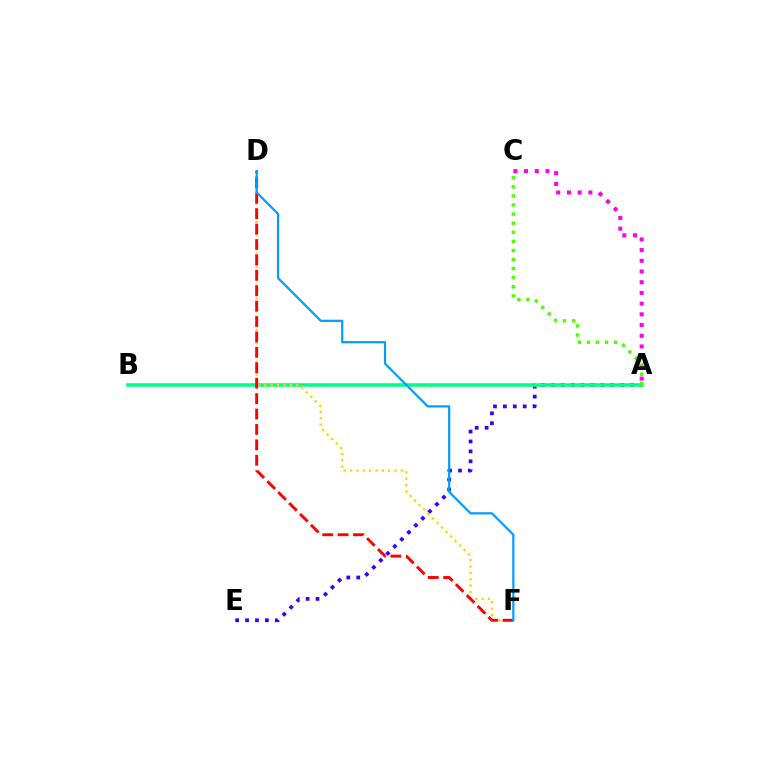{('A', 'E'): [{'color': '#3700ff', 'line_style': 'dotted', 'thickness': 2.69}], ('A', 'B'): [{'color': '#00ff86', 'line_style': 'solid', 'thickness': 2.55}], ('D', 'F'): [{'color': '#ffd500', 'line_style': 'dotted', 'thickness': 1.73}, {'color': '#ff0000', 'line_style': 'dashed', 'thickness': 2.09}, {'color': '#009eff', 'line_style': 'solid', 'thickness': 1.6}], ('A', 'C'): [{'color': '#4fff00', 'line_style': 'dotted', 'thickness': 2.47}, {'color': '#ff00ed', 'line_style': 'dotted', 'thickness': 2.91}]}